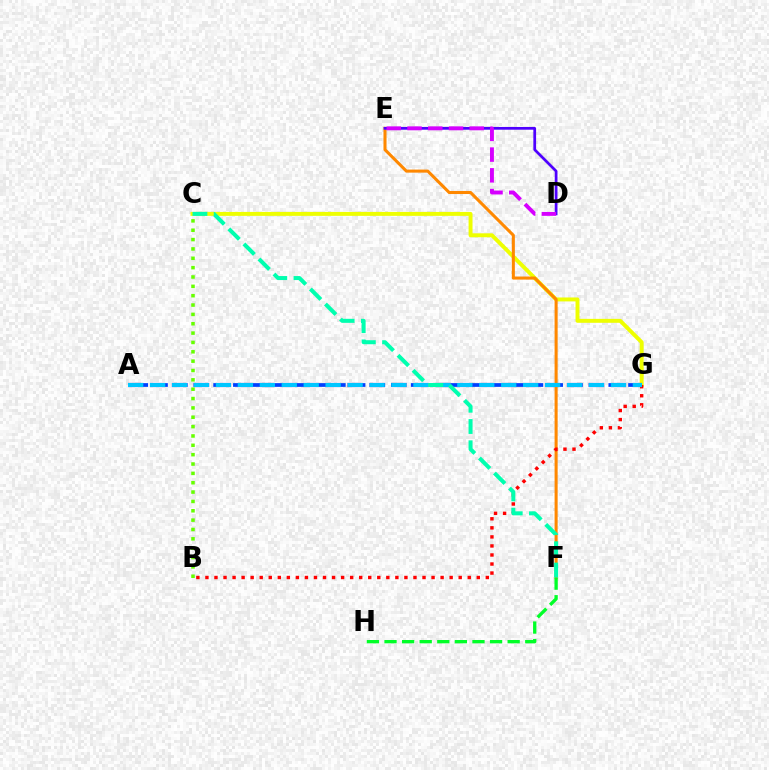{('C', 'G'): [{'color': '#eeff00', 'line_style': 'solid', 'thickness': 2.84}], ('A', 'G'): [{'color': '#ff00a0', 'line_style': 'dashed', 'thickness': 2.98}, {'color': '#003fff', 'line_style': 'dashed', 'thickness': 2.68}, {'color': '#00c7ff', 'line_style': 'dashed', 'thickness': 2.98}], ('E', 'F'): [{'color': '#ff8800', 'line_style': 'solid', 'thickness': 2.2}], ('F', 'H'): [{'color': '#00ff27', 'line_style': 'dashed', 'thickness': 2.39}], ('D', 'E'): [{'color': '#4f00ff', 'line_style': 'solid', 'thickness': 1.97}, {'color': '#d600ff', 'line_style': 'dashed', 'thickness': 2.82}], ('B', 'G'): [{'color': '#ff0000', 'line_style': 'dotted', 'thickness': 2.46}], ('C', 'F'): [{'color': '#00ffaf', 'line_style': 'dashed', 'thickness': 2.89}], ('B', 'C'): [{'color': '#66ff00', 'line_style': 'dotted', 'thickness': 2.54}]}